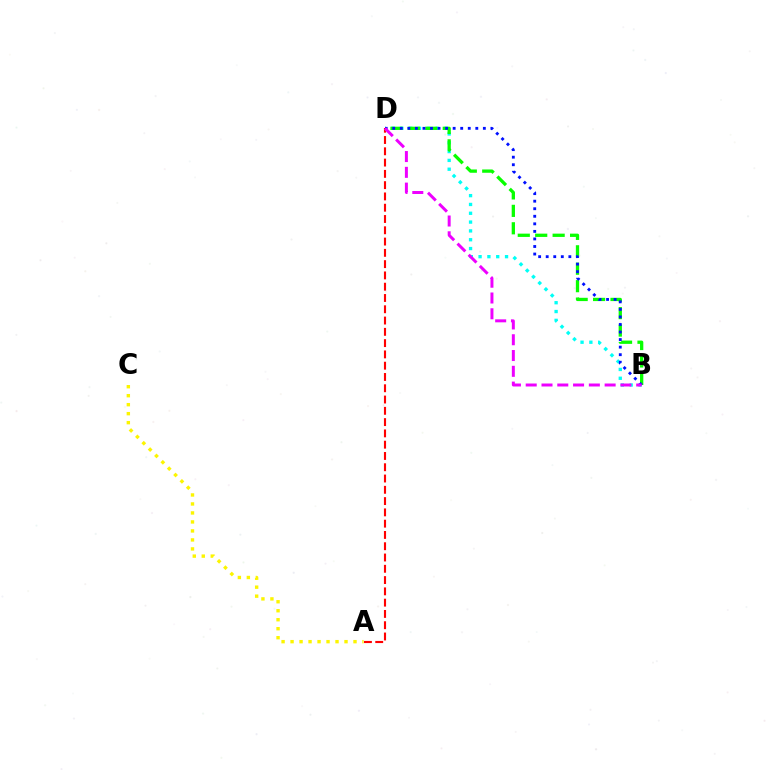{('B', 'D'): [{'color': '#00fff6', 'line_style': 'dotted', 'thickness': 2.4}, {'color': '#08ff00', 'line_style': 'dashed', 'thickness': 2.37}, {'color': '#0010ff', 'line_style': 'dotted', 'thickness': 2.05}, {'color': '#ee00ff', 'line_style': 'dashed', 'thickness': 2.14}], ('A', 'D'): [{'color': '#ff0000', 'line_style': 'dashed', 'thickness': 1.53}], ('A', 'C'): [{'color': '#fcf500', 'line_style': 'dotted', 'thickness': 2.44}]}